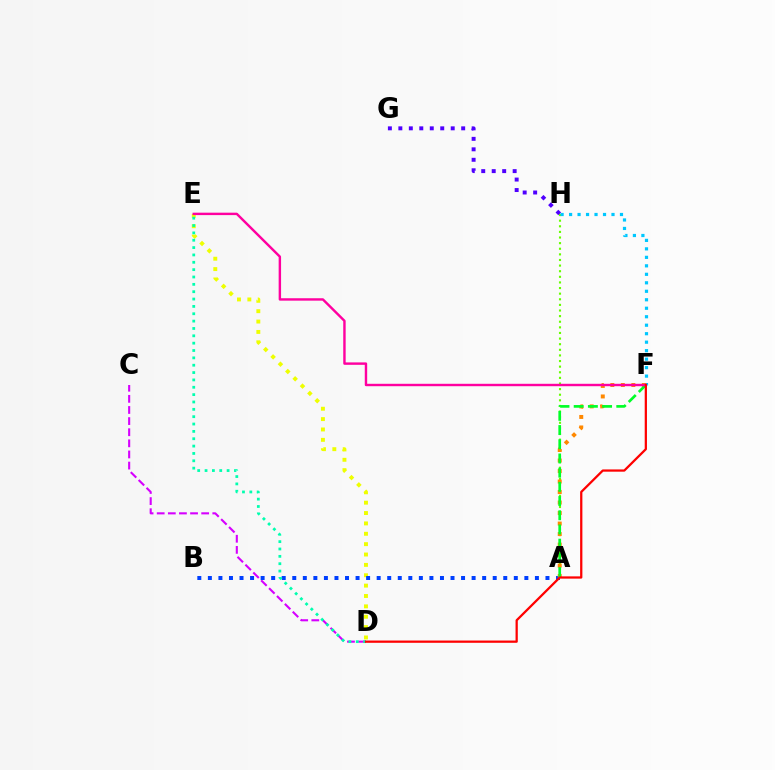{('C', 'D'): [{'color': '#d600ff', 'line_style': 'dashed', 'thickness': 1.51}], ('D', 'E'): [{'color': '#eeff00', 'line_style': 'dotted', 'thickness': 2.82}, {'color': '#00ffaf', 'line_style': 'dotted', 'thickness': 2.0}], ('G', 'H'): [{'color': '#4f00ff', 'line_style': 'dotted', 'thickness': 2.85}], ('A', 'B'): [{'color': '#003fff', 'line_style': 'dotted', 'thickness': 2.87}], ('A', 'H'): [{'color': '#66ff00', 'line_style': 'dotted', 'thickness': 1.53}], ('F', 'H'): [{'color': '#00c7ff', 'line_style': 'dotted', 'thickness': 2.3}], ('A', 'F'): [{'color': '#ff8800', 'line_style': 'dotted', 'thickness': 2.85}, {'color': '#00ff27', 'line_style': 'dashed', 'thickness': 1.93}], ('E', 'F'): [{'color': '#ff00a0', 'line_style': 'solid', 'thickness': 1.74}], ('D', 'F'): [{'color': '#ff0000', 'line_style': 'solid', 'thickness': 1.62}]}